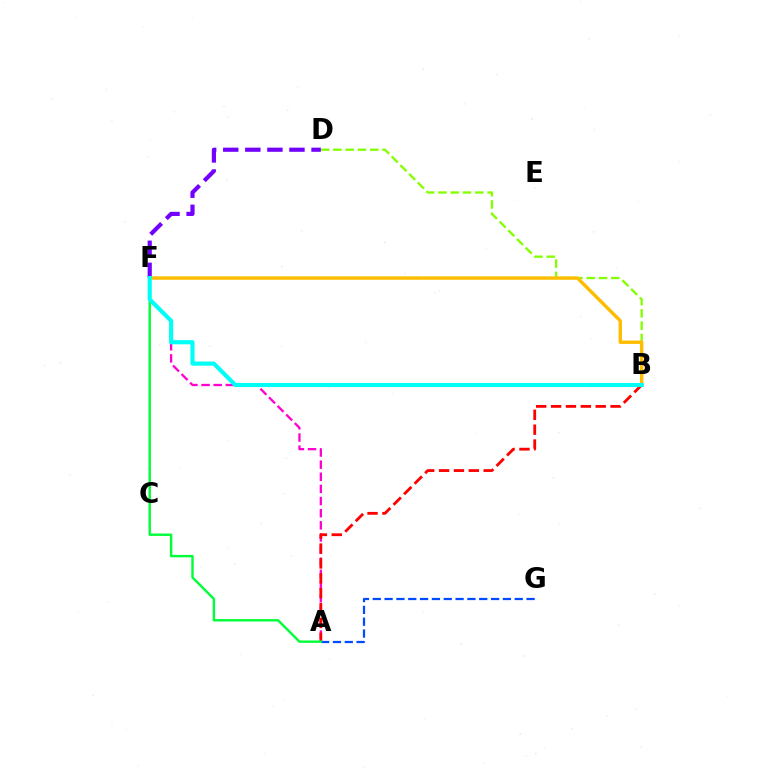{('A', 'F'): [{'color': '#ff00cf', 'line_style': 'dashed', 'thickness': 1.65}, {'color': '#00ff39', 'line_style': 'solid', 'thickness': 1.73}], ('A', 'B'): [{'color': '#ff0000', 'line_style': 'dashed', 'thickness': 2.02}], ('A', 'G'): [{'color': '#004bff', 'line_style': 'dashed', 'thickness': 1.61}], ('B', 'D'): [{'color': '#84ff00', 'line_style': 'dashed', 'thickness': 1.67}], ('D', 'F'): [{'color': '#7200ff', 'line_style': 'dashed', 'thickness': 3.0}], ('B', 'F'): [{'color': '#ffbd00', 'line_style': 'solid', 'thickness': 2.45}, {'color': '#00fff6', 'line_style': 'solid', 'thickness': 2.98}]}